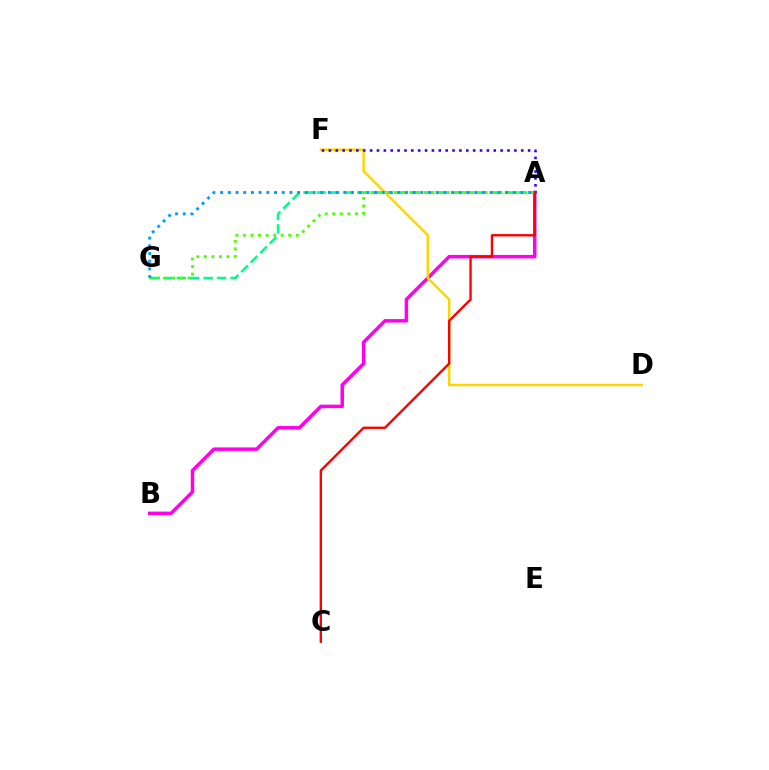{('A', 'B'): [{'color': '#ff00ed', 'line_style': 'solid', 'thickness': 2.51}], ('A', 'G'): [{'color': '#00ff86', 'line_style': 'dashed', 'thickness': 1.82}, {'color': '#4fff00', 'line_style': 'dotted', 'thickness': 2.05}, {'color': '#009eff', 'line_style': 'dotted', 'thickness': 2.09}], ('D', 'F'): [{'color': '#ffd500', 'line_style': 'solid', 'thickness': 1.77}], ('A', 'F'): [{'color': '#3700ff', 'line_style': 'dotted', 'thickness': 1.87}], ('A', 'C'): [{'color': '#ff0000', 'line_style': 'solid', 'thickness': 1.71}]}